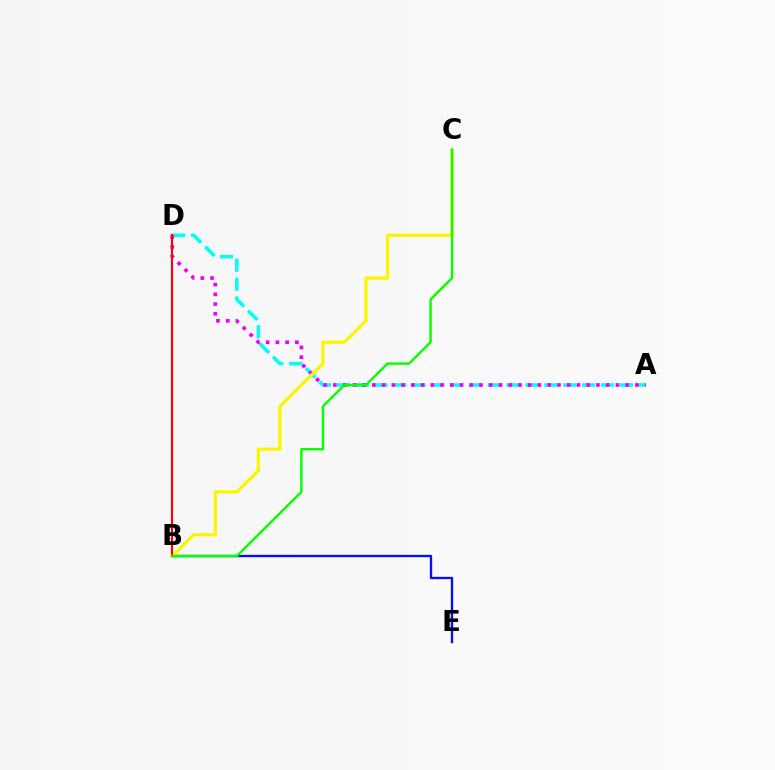{('B', 'E'): [{'color': '#0010ff', 'line_style': 'solid', 'thickness': 1.69}], ('A', 'D'): [{'color': '#00fff6', 'line_style': 'dashed', 'thickness': 2.56}, {'color': '#ee00ff', 'line_style': 'dotted', 'thickness': 2.65}], ('B', 'C'): [{'color': '#fcf500', 'line_style': 'solid', 'thickness': 2.33}, {'color': '#08ff00', 'line_style': 'solid', 'thickness': 1.76}], ('B', 'D'): [{'color': '#ff0000', 'line_style': 'solid', 'thickness': 1.51}]}